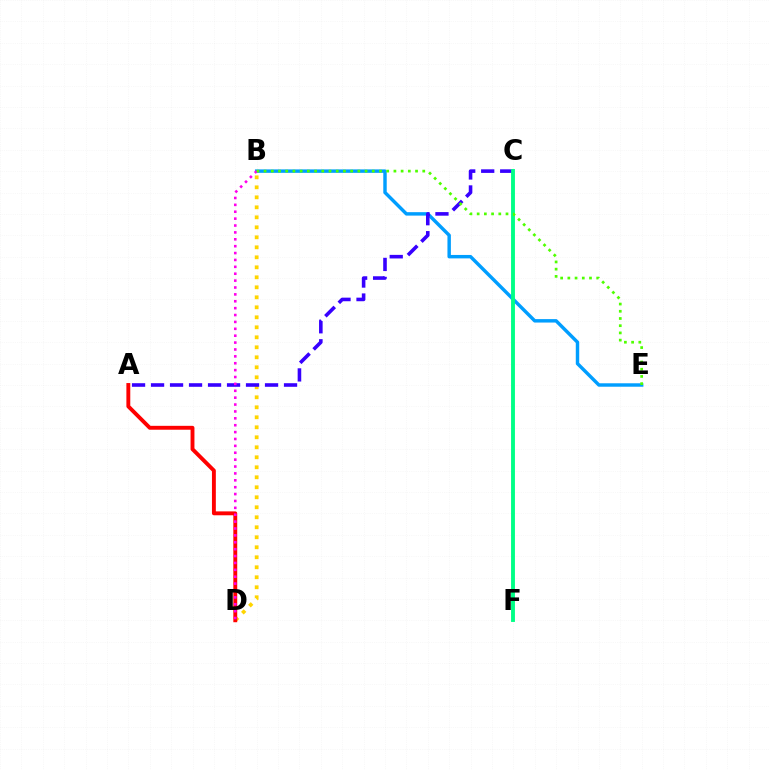{('B', 'E'): [{'color': '#009eff', 'line_style': 'solid', 'thickness': 2.48}, {'color': '#4fff00', 'line_style': 'dotted', 'thickness': 1.96}], ('B', 'D'): [{'color': '#ffd500', 'line_style': 'dotted', 'thickness': 2.72}, {'color': '#ff00ed', 'line_style': 'dotted', 'thickness': 1.87}], ('A', 'D'): [{'color': '#ff0000', 'line_style': 'solid', 'thickness': 2.8}], ('A', 'C'): [{'color': '#3700ff', 'line_style': 'dashed', 'thickness': 2.58}], ('C', 'F'): [{'color': '#00ff86', 'line_style': 'solid', 'thickness': 2.8}]}